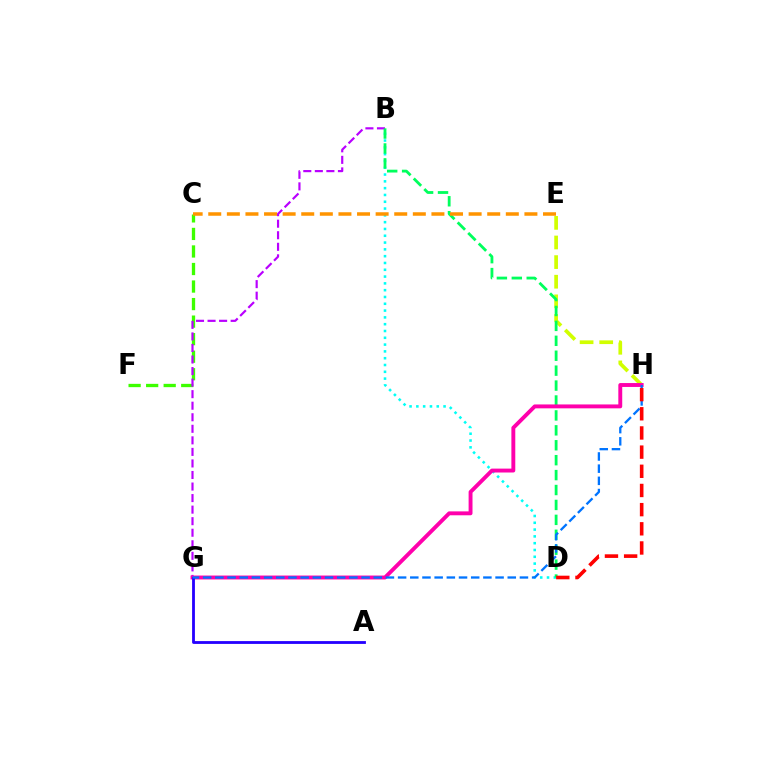{('B', 'D'): [{'color': '#00fff6', 'line_style': 'dotted', 'thickness': 1.85}, {'color': '#00ff5c', 'line_style': 'dashed', 'thickness': 2.03}], ('E', 'H'): [{'color': '#d1ff00', 'line_style': 'dashed', 'thickness': 2.66}], ('C', 'F'): [{'color': '#3dff00', 'line_style': 'dashed', 'thickness': 2.38}], ('B', 'G'): [{'color': '#b900ff', 'line_style': 'dashed', 'thickness': 1.57}], ('C', 'E'): [{'color': '#ff9400', 'line_style': 'dashed', 'thickness': 2.53}], ('G', 'H'): [{'color': '#ff00ac', 'line_style': 'solid', 'thickness': 2.81}, {'color': '#0074ff', 'line_style': 'dashed', 'thickness': 1.66}], ('A', 'G'): [{'color': '#2500ff', 'line_style': 'solid', 'thickness': 2.03}], ('D', 'H'): [{'color': '#ff0000', 'line_style': 'dashed', 'thickness': 2.6}]}